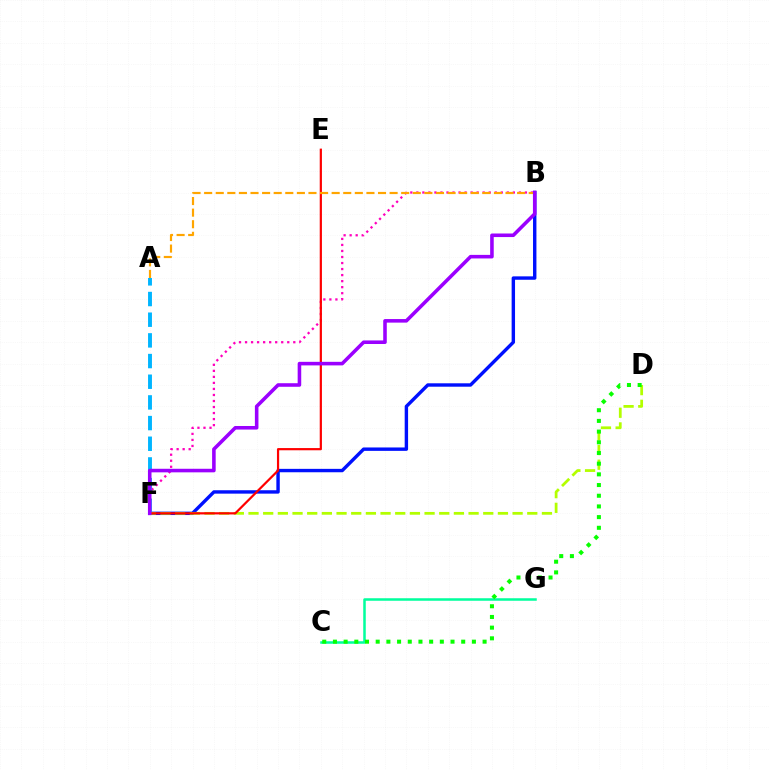{('B', 'F'): [{'color': '#0010ff', 'line_style': 'solid', 'thickness': 2.45}, {'color': '#ff00bd', 'line_style': 'dotted', 'thickness': 1.64}, {'color': '#9b00ff', 'line_style': 'solid', 'thickness': 2.57}], ('C', 'G'): [{'color': '#00ff9d', 'line_style': 'solid', 'thickness': 1.81}], ('A', 'F'): [{'color': '#00b5ff', 'line_style': 'dashed', 'thickness': 2.81}], ('D', 'F'): [{'color': '#b3ff00', 'line_style': 'dashed', 'thickness': 1.99}], ('C', 'D'): [{'color': '#08ff00', 'line_style': 'dotted', 'thickness': 2.9}], ('E', 'F'): [{'color': '#ff0000', 'line_style': 'solid', 'thickness': 1.59}], ('A', 'B'): [{'color': '#ffa500', 'line_style': 'dashed', 'thickness': 1.57}]}